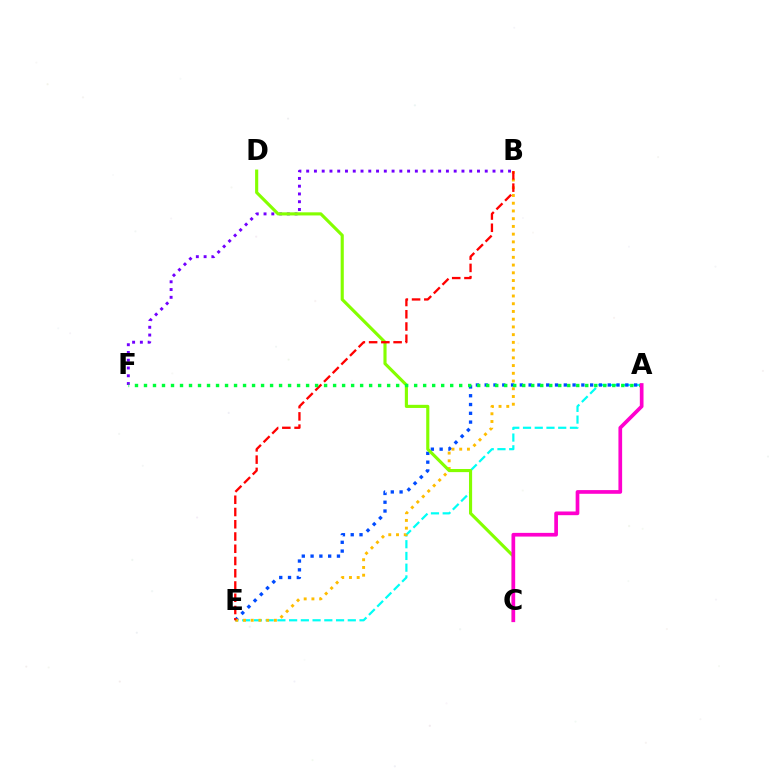{('A', 'E'): [{'color': '#00fff6', 'line_style': 'dashed', 'thickness': 1.59}, {'color': '#004bff', 'line_style': 'dotted', 'thickness': 2.39}], ('B', 'F'): [{'color': '#7200ff', 'line_style': 'dotted', 'thickness': 2.11}], ('B', 'E'): [{'color': '#ffbd00', 'line_style': 'dotted', 'thickness': 2.1}, {'color': '#ff0000', 'line_style': 'dashed', 'thickness': 1.66}], ('C', 'D'): [{'color': '#84ff00', 'line_style': 'solid', 'thickness': 2.25}], ('A', 'F'): [{'color': '#00ff39', 'line_style': 'dotted', 'thickness': 2.45}], ('A', 'C'): [{'color': '#ff00cf', 'line_style': 'solid', 'thickness': 2.66}]}